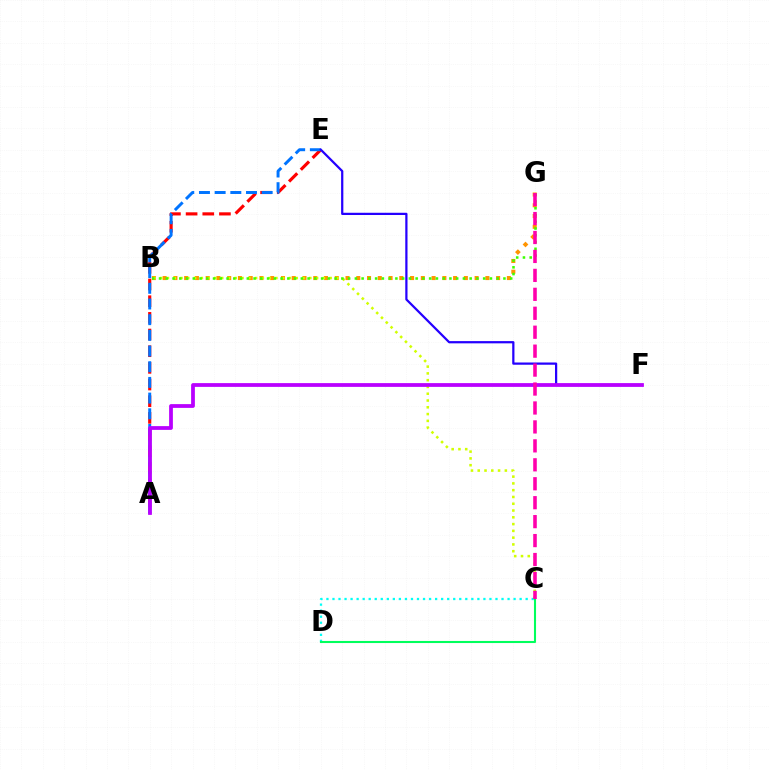{('C', 'D'): [{'color': '#00fff6', 'line_style': 'dotted', 'thickness': 1.64}, {'color': '#00ff5c', 'line_style': 'solid', 'thickness': 1.5}], ('A', 'E'): [{'color': '#ff0000', 'line_style': 'dashed', 'thickness': 2.26}, {'color': '#0074ff', 'line_style': 'dashed', 'thickness': 2.13}], ('B', 'G'): [{'color': '#ff9400', 'line_style': 'dotted', 'thickness': 2.92}, {'color': '#3dff00', 'line_style': 'dotted', 'thickness': 1.83}], ('B', 'C'): [{'color': '#d1ff00', 'line_style': 'dotted', 'thickness': 1.84}], ('E', 'F'): [{'color': '#2500ff', 'line_style': 'solid', 'thickness': 1.61}], ('A', 'F'): [{'color': '#b900ff', 'line_style': 'solid', 'thickness': 2.71}], ('C', 'G'): [{'color': '#ff00ac', 'line_style': 'dashed', 'thickness': 2.57}]}